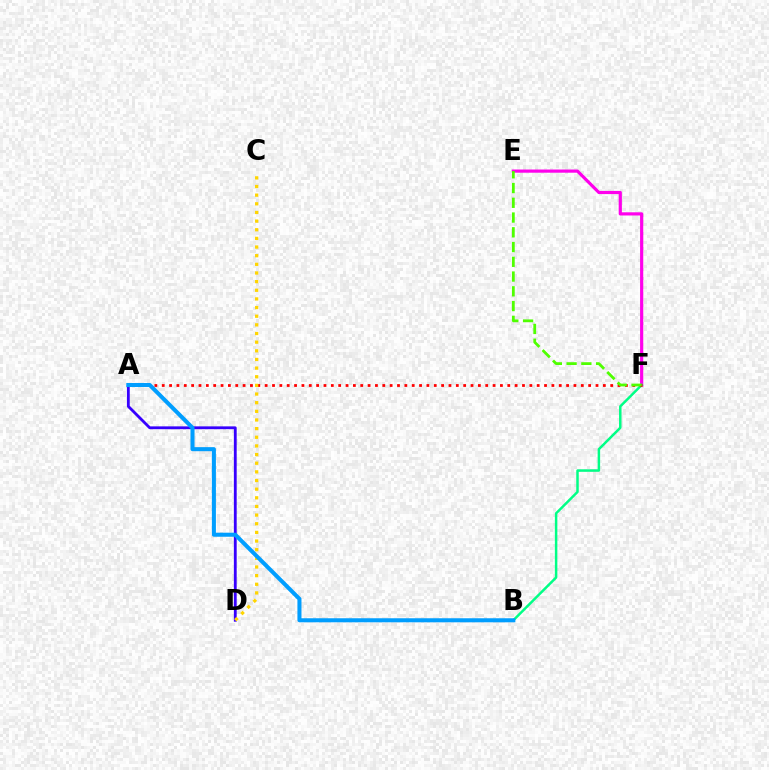{('E', 'F'): [{'color': '#ff00ed', 'line_style': 'solid', 'thickness': 2.29}, {'color': '#4fff00', 'line_style': 'dashed', 'thickness': 2.0}], ('B', 'F'): [{'color': '#00ff86', 'line_style': 'solid', 'thickness': 1.79}], ('A', 'F'): [{'color': '#ff0000', 'line_style': 'dotted', 'thickness': 2.0}], ('A', 'D'): [{'color': '#3700ff', 'line_style': 'solid', 'thickness': 2.03}], ('C', 'D'): [{'color': '#ffd500', 'line_style': 'dotted', 'thickness': 2.35}], ('A', 'B'): [{'color': '#009eff', 'line_style': 'solid', 'thickness': 2.91}]}